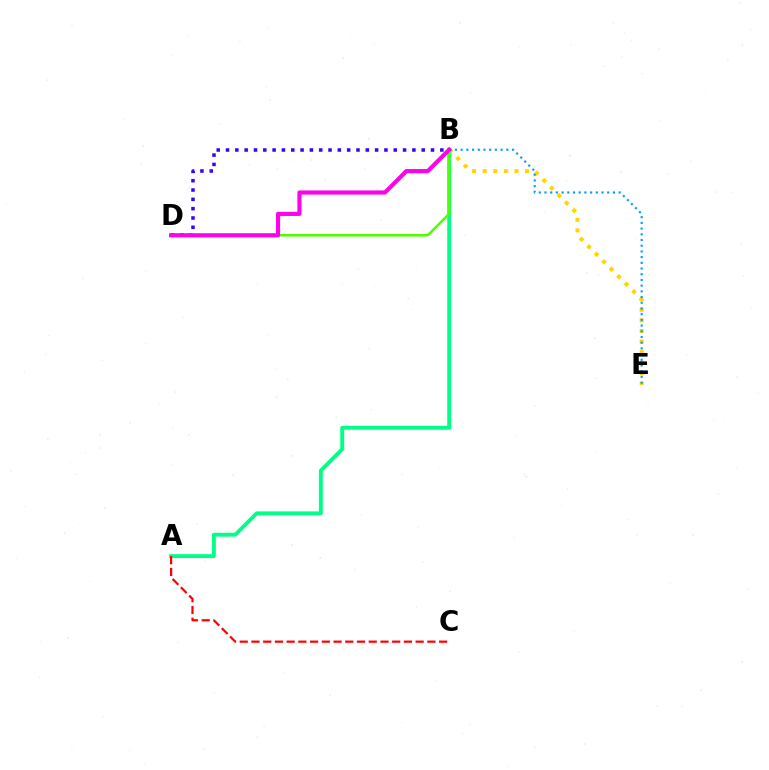{('B', 'E'): [{'color': '#ffd500', 'line_style': 'dotted', 'thickness': 2.88}, {'color': '#009eff', 'line_style': 'dotted', 'thickness': 1.55}], ('B', 'D'): [{'color': '#3700ff', 'line_style': 'dotted', 'thickness': 2.53}, {'color': '#4fff00', 'line_style': 'solid', 'thickness': 1.84}, {'color': '#ff00ed', 'line_style': 'solid', 'thickness': 2.99}], ('A', 'B'): [{'color': '#00ff86', 'line_style': 'solid', 'thickness': 2.8}], ('A', 'C'): [{'color': '#ff0000', 'line_style': 'dashed', 'thickness': 1.59}]}